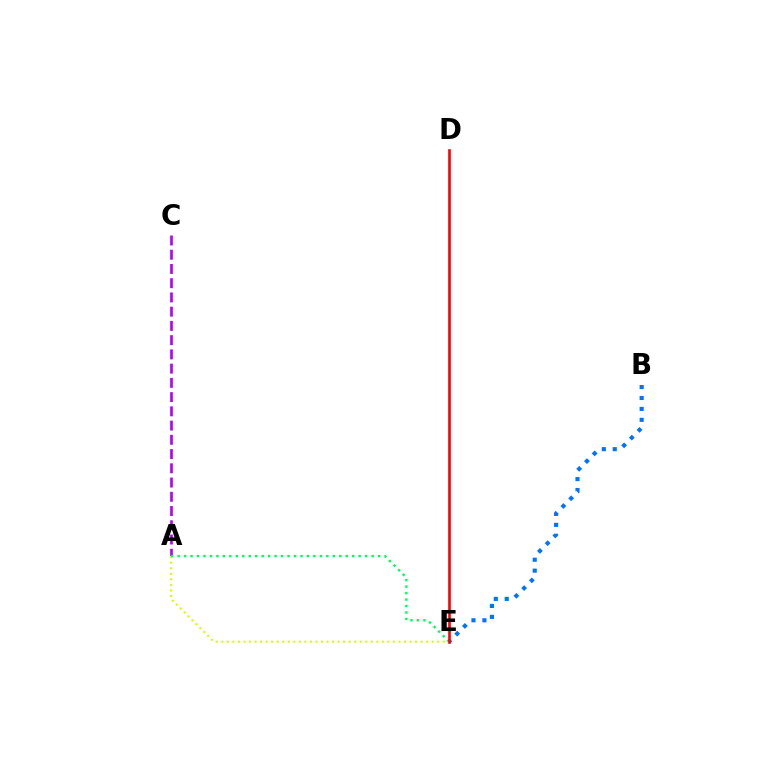{('A', 'C'): [{'color': '#b900ff', 'line_style': 'dashed', 'thickness': 1.93}], ('B', 'E'): [{'color': '#0074ff', 'line_style': 'dotted', 'thickness': 2.97}], ('A', 'E'): [{'color': '#d1ff00', 'line_style': 'dotted', 'thickness': 1.5}, {'color': '#00ff5c', 'line_style': 'dotted', 'thickness': 1.76}], ('D', 'E'): [{'color': '#ff0000', 'line_style': 'solid', 'thickness': 1.9}]}